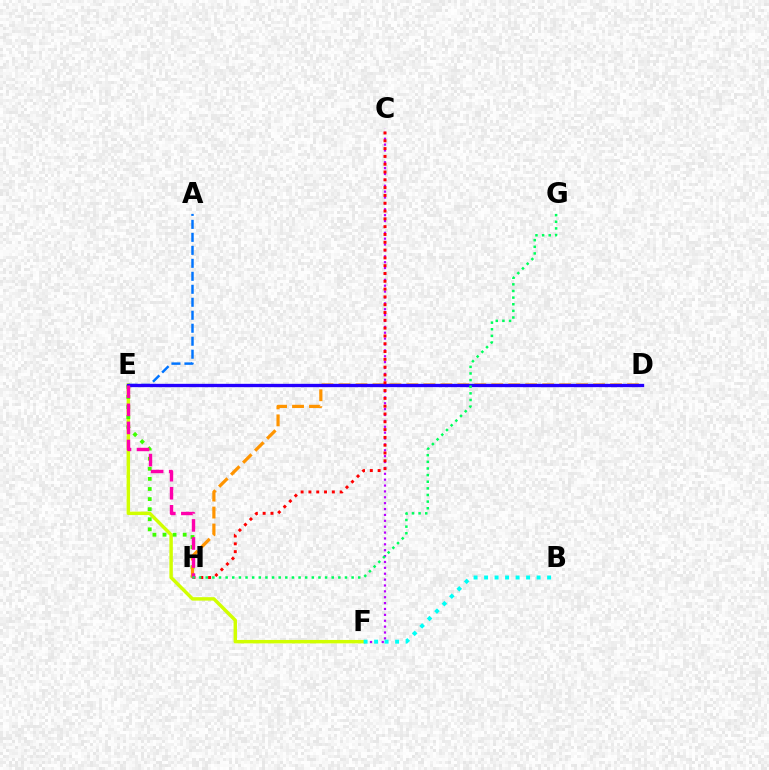{('E', 'F'): [{'color': '#d1ff00', 'line_style': 'solid', 'thickness': 2.48}], ('C', 'F'): [{'color': '#b900ff', 'line_style': 'dotted', 'thickness': 1.6}], ('E', 'H'): [{'color': '#3dff00', 'line_style': 'dotted', 'thickness': 2.74}, {'color': '#ff00ac', 'line_style': 'dashed', 'thickness': 2.45}], ('A', 'E'): [{'color': '#0074ff', 'line_style': 'dashed', 'thickness': 1.76}], ('B', 'F'): [{'color': '#00fff6', 'line_style': 'dotted', 'thickness': 2.85}], ('D', 'H'): [{'color': '#ff9400', 'line_style': 'dashed', 'thickness': 2.31}], ('D', 'E'): [{'color': '#2500ff', 'line_style': 'solid', 'thickness': 2.4}], ('C', 'H'): [{'color': '#ff0000', 'line_style': 'dotted', 'thickness': 2.12}], ('G', 'H'): [{'color': '#00ff5c', 'line_style': 'dotted', 'thickness': 1.8}]}